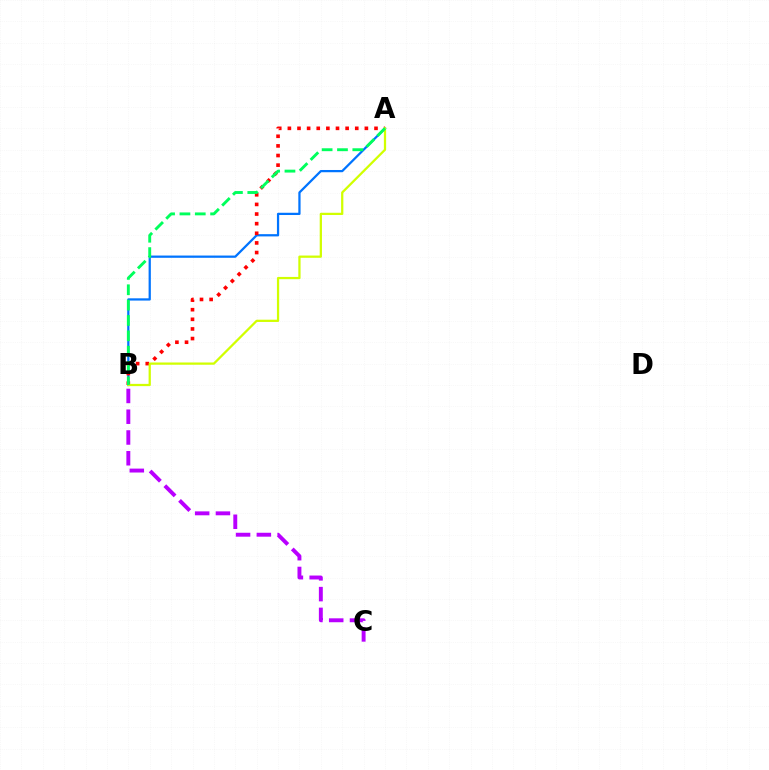{('B', 'C'): [{'color': '#b900ff', 'line_style': 'dashed', 'thickness': 2.82}], ('A', 'B'): [{'color': '#0074ff', 'line_style': 'solid', 'thickness': 1.62}, {'color': '#ff0000', 'line_style': 'dotted', 'thickness': 2.62}, {'color': '#d1ff00', 'line_style': 'solid', 'thickness': 1.63}, {'color': '#00ff5c', 'line_style': 'dashed', 'thickness': 2.08}]}